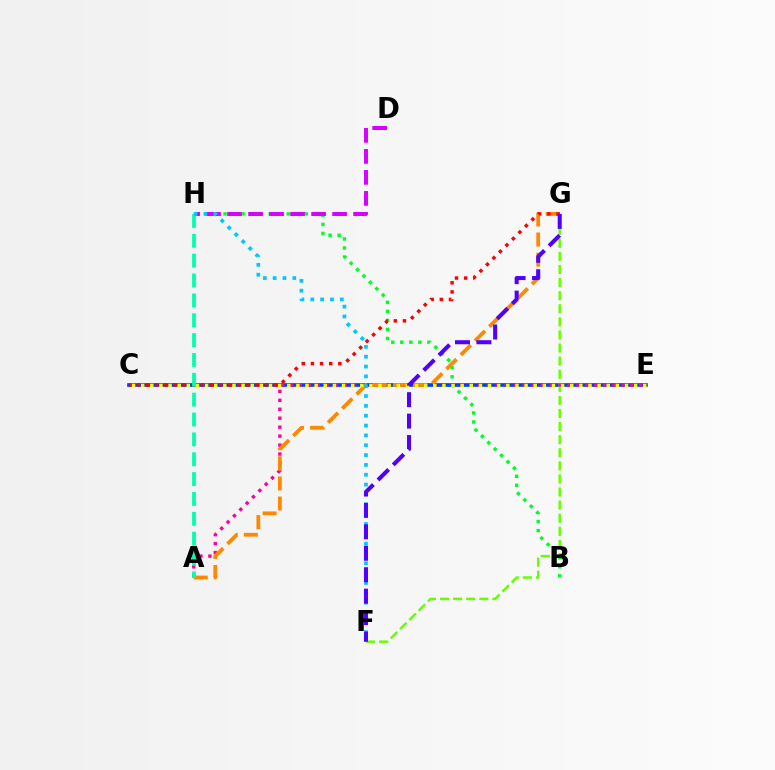{('B', 'H'): [{'color': '#00ff27', 'line_style': 'dotted', 'thickness': 2.45}], ('C', 'E'): [{'color': '#003fff', 'line_style': 'solid', 'thickness': 2.64}, {'color': '#eeff00', 'line_style': 'dotted', 'thickness': 2.48}], ('F', 'G'): [{'color': '#66ff00', 'line_style': 'dashed', 'thickness': 1.78}, {'color': '#4f00ff', 'line_style': 'dashed', 'thickness': 2.91}], ('A', 'E'): [{'color': '#ff00a0', 'line_style': 'dotted', 'thickness': 2.43}], ('A', 'G'): [{'color': '#ff8800', 'line_style': 'dashed', 'thickness': 2.73}], ('C', 'G'): [{'color': '#ff0000', 'line_style': 'dotted', 'thickness': 2.48}], ('D', 'H'): [{'color': '#d600ff', 'line_style': 'dashed', 'thickness': 2.85}], ('A', 'H'): [{'color': '#00ffaf', 'line_style': 'dashed', 'thickness': 2.7}], ('F', 'H'): [{'color': '#00c7ff', 'line_style': 'dotted', 'thickness': 2.67}]}